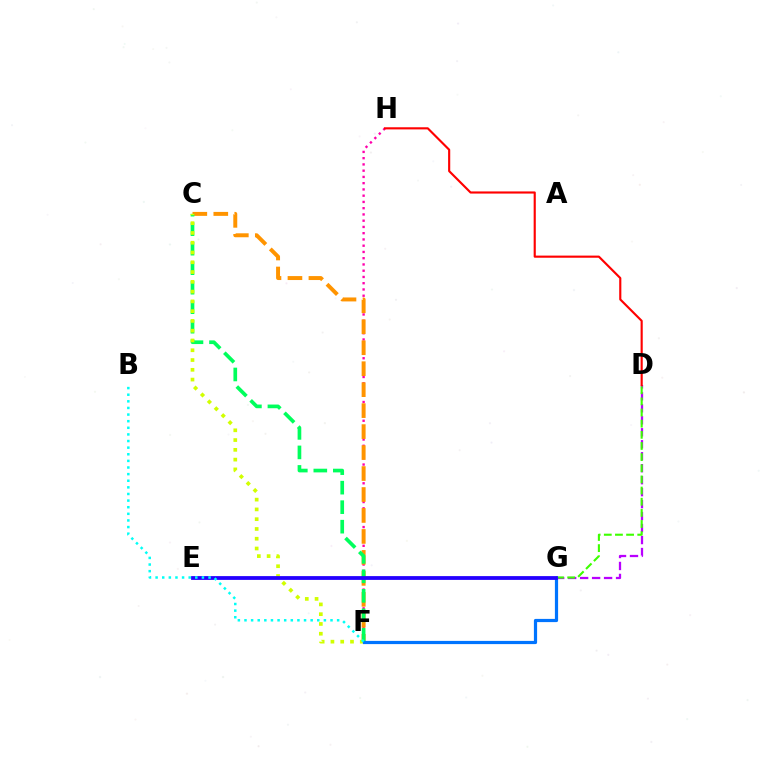{('F', 'H'): [{'color': '#ff00ac', 'line_style': 'dotted', 'thickness': 1.7}], ('C', 'F'): [{'color': '#ff9400', 'line_style': 'dashed', 'thickness': 2.85}, {'color': '#00ff5c', 'line_style': 'dashed', 'thickness': 2.65}, {'color': '#d1ff00', 'line_style': 'dotted', 'thickness': 2.66}], ('D', 'G'): [{'color': '#b900ff', 'line_style': 'dashed', 'thickness': 1.63}, {'color': '#3dff00', 'line_style': 'dashed', 'thickness': 1.51}], ('D', 'H'): [{'color': '#ff0000', 'line_style': 'solid', 'thickness': 1.54}], ('F', 'G'): [{'color': '#0074ff', 'line_style': 'solid', 'thickness': 2.31}], ('E', 'G'): [{'color': '#2500ff', 'line_style': 'solid', 'thickness': 2.73}], ('B', 'F'): [{'color': '#00fff6', 'line_style': 'dotted', 'thickness': 1.8}]}